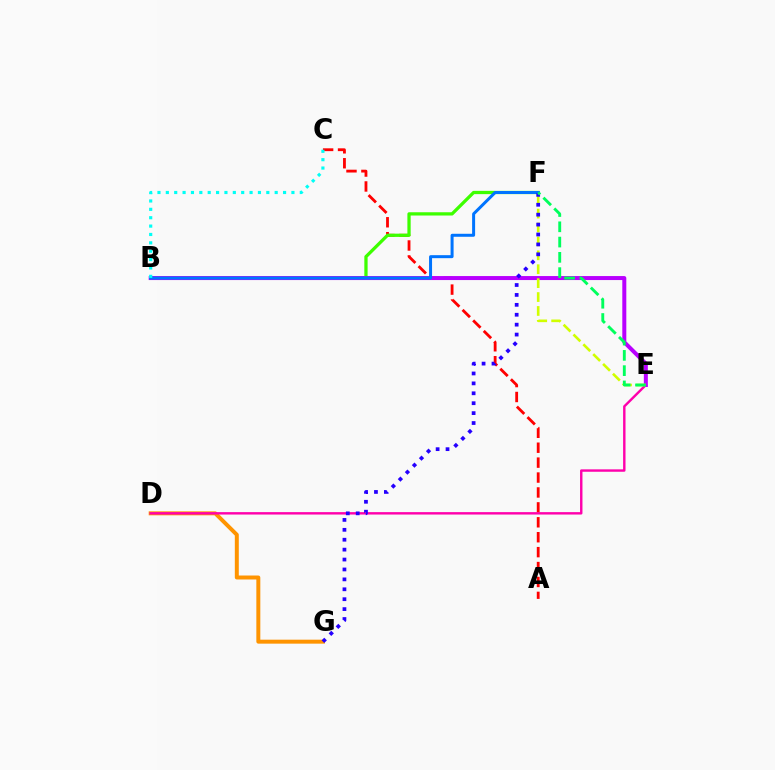{('D', 'G'): [{'color': '#ff9400', 'line_style': 'solid', 'thickness': 2.86}], ('A', 'C'): [{'color': '#ff0000', 'line_style': 'dashed', 'thickness': 2.03}], ('D', 'E'): [{'color': '#ff00ac', 'line_style': 'solid', 'thickness': 1.74}], ('B', 'F'): [{'color': '#3dff00', 'line_style': 'solid', 'thickness': 2.35}, {'color': '#0074ff', 'line_style': 'solid', 'thickness': 2.16}], ('B', 'E'): [{'color': '#b900ff', 'line_style': 'solid', 'thickness': 2.88}], ('B', 'C'): [{'color': '#00fff6', 'line_style': 'dotted', 'thickness': 2.27}], ('E', 'F'): [{'color': '#d1ff00', 'line_style': 'dashed', 'thickness': 1.89}, {'color': '#00ff5c', 'line_style': 'dashed', 'thickness': 2.08}], ('F', 'G'): [{'color': '#2500ff', 'line_style': 'dotted', 'thickness': 2.69}]}